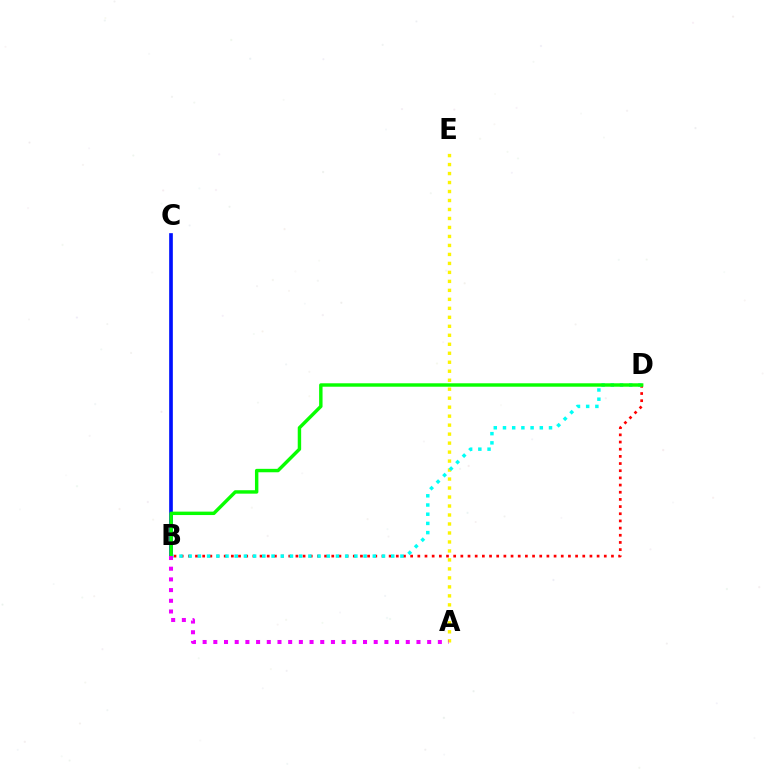{('B', 'C'): [{'color': '#0010ff', 'line_style': 'solid', 'thickness': 2.65}], ('A', 'E'): [{'color': '#fcf500', 'line_style': 'dotted', 'thickness': 2.44}], ('B', 'D'): [{'color': '#ff0000', 'line_style': 'dotted', 'thickness': 1.95}, {'color': '#00fff6', 'line_style': 'dotted', 'thickness': 2.5}, {'color': '#08ff00', 'line_style': 'solid', 'thickness': 2.47}], ('A', 'B'): [{'color': '#ee00ff', 'line_style': 'dotted', 'thickness': 2.91}]}